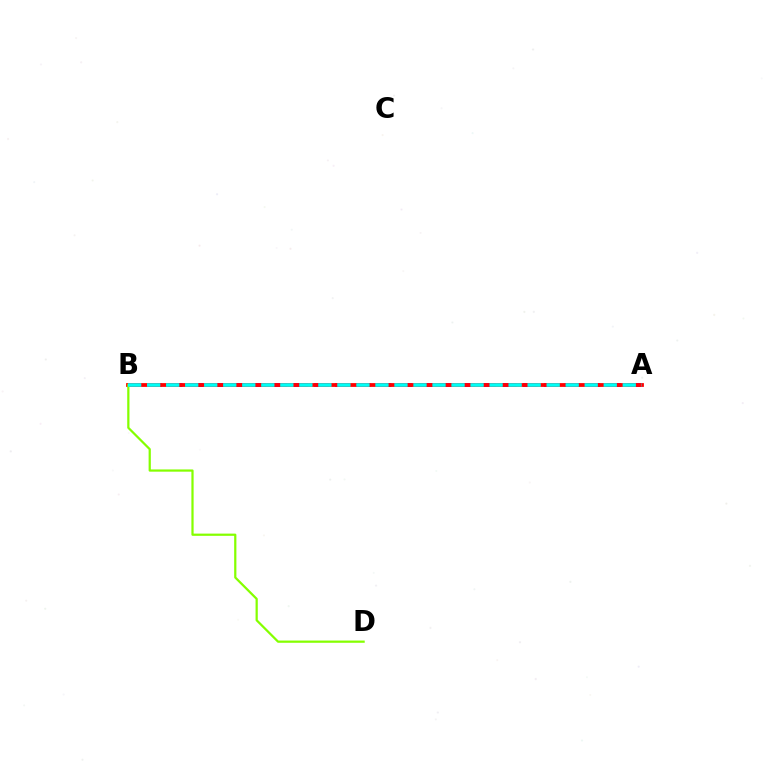{('A', 'B'): [{'color': '#7200ff', 'line_style': 'dashed', 'thickness': 2.84}, {'color': '#ff0000', 'line_style': 'solid', 'thickness': 2.73}, {'color': '#00fff6', 'line_style': 'dashed', 'thickness': 2.58}], ('B', 'D'): [{'color': '#84ff00', 'line_style': 'solid', 'thickness': 1.61}]}